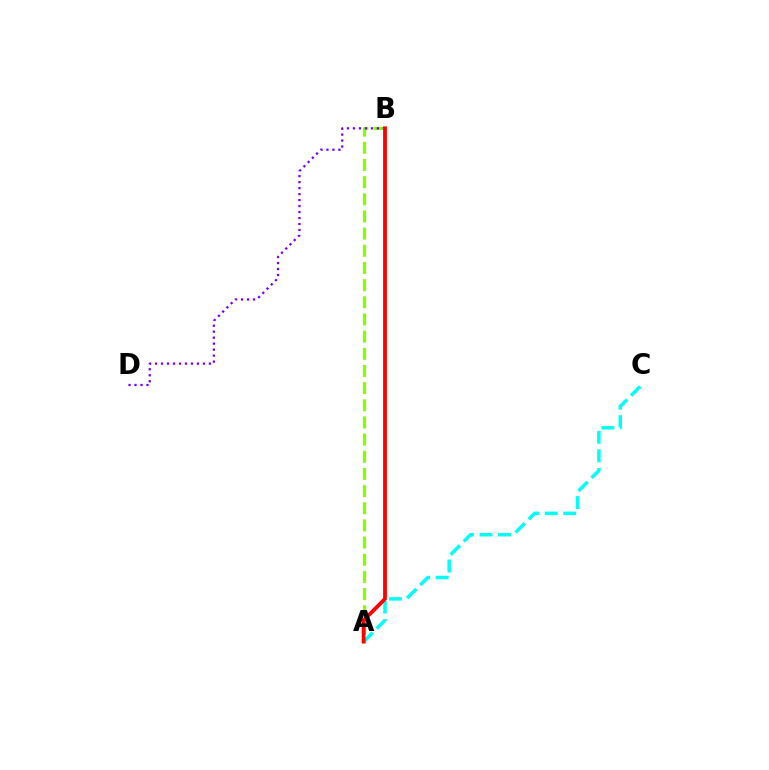{('A', 'B'): [{'color': '#84ff00', 'line_style': 'dashed', 'thickness': 2.33}, {'color': '#ff0000', 'line_style': 'solid', 'thickness': 2.74}], ('B', 'D'): [{'color': '#7200ff', 'line_style': 'dotted', 'thickness': 1.63}], ('A', 'C'): [{'color': '#00fff6', 'line_style': 'dashed', 'thickness': 2.52}]}